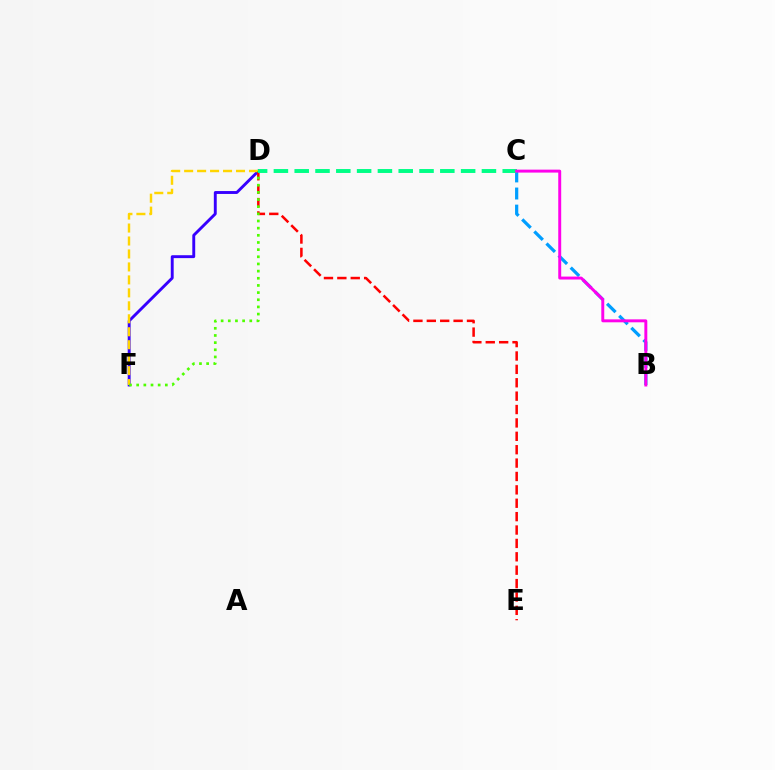{('D', 'F'): [{'color': '#3700ff', 'line_style': 'solid', 'thickness': 2.09}, {'color': '#ffd500', 'line_style': 'dashed', 'thickness': 1.76}, {'color': '#4fff00', 'line_style': 'dotted', 'thickness': 1.95}], ('B', 'C'): [{'color': '#009eff', 'line_style': 'dashed', 'thickness': 2.32}, {'color': '#ff00ed', 'line_style': 'solid', 'thickness': 2.12}], ('D', 'E'): [{'color': '#ff0000', 'line_style': 'dashed', 'thickness': 1.82}], ('C', 'D'): [{'color': '#00ff86', 'line_style': 'dashed', 'thickness': 2.83}]}